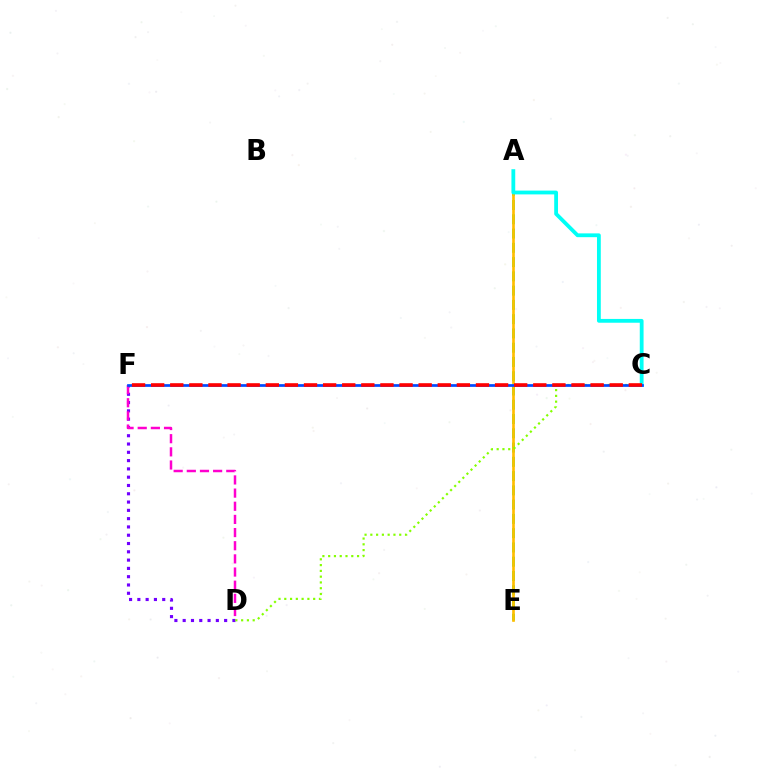{('D', 'F'): [{'color': '#7200ff', 'line_style': 'dotted', 'thickness': 2.25}, {'color': '#ff00cf', 'line_style': 'dashed', 'thickness': 1.79}], ('A', 'E'): [{'color': '#00ff39', 'line_style': 'dashed', 'thickness': 1.94}, {'color': '#ffbd00', 'line_style': 'solid', 'thickness': 1.92}], ('A', 'C'): [{'color': '#00fff6', 'line_style': 'solid', 'thickness': 2.74}], ('C', 'D'): [{'color': '#84ff00', 'line_style': 'dotted', 'thickness': 1.57}], ('C', 'F'): [{'color': '#004bff', 'line_style': 'solid', 'thickness': 1.95}, {'color': '#ff0000', 'line_style': 'dashed', 'thickness': 2.6}]}